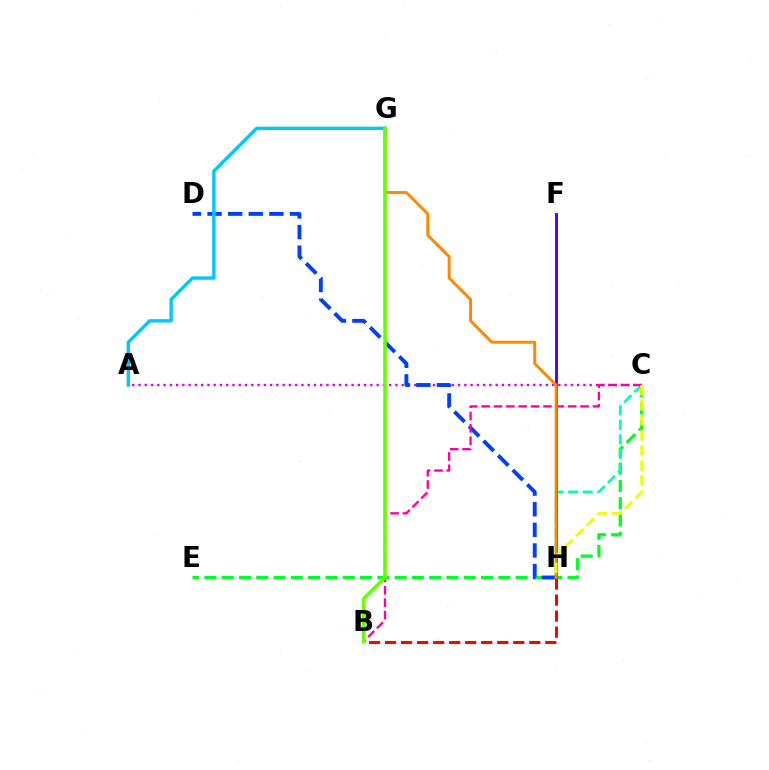{('C', 'E'): [{'color': '#00ff27', 'line_style': 'dashed', 'thickness': 2.35}], ('C', 'H'): [{'color': '#00ffaf', 'line_style': 'dashed', 'thickness': 1.97}, {'color': '#eeff00', 'line_style': 'dashed', 'thickness': 2.04}], ('A', 'C'): [{'color': '#d600ff', 'line_style': 'dotted', 'thickness': 1.7}], ('D', 'H'): [{'color': '#003fff', 'line_style': 'dashed', 'thickness': 2.8}], ('F', 'H'): [{'color': '#4f00ff', 'line_style': 'solid', 'thickness': 2.09}], ('B', 'H'): [{'color': '#ff0000', 'line_style': 'dashed', 'thickness': 2.18}], ('B', 'C'): [{'color': '#ff00a0', 'line_style': 'dashed', 'thickness': 1.68}], ('G', 'H'): [{'color': '#ff8800', 'line_style': 'solid', 'thickness': 2.12}], ('A', 'G'): [{'color': '#00c7ff', 'line_style': 'solid', 'thickness': 2.44}], ('B', 'G'): [{'color': '#66ff00', 'line_style': 'solid', 'thickness': 2.59}]}